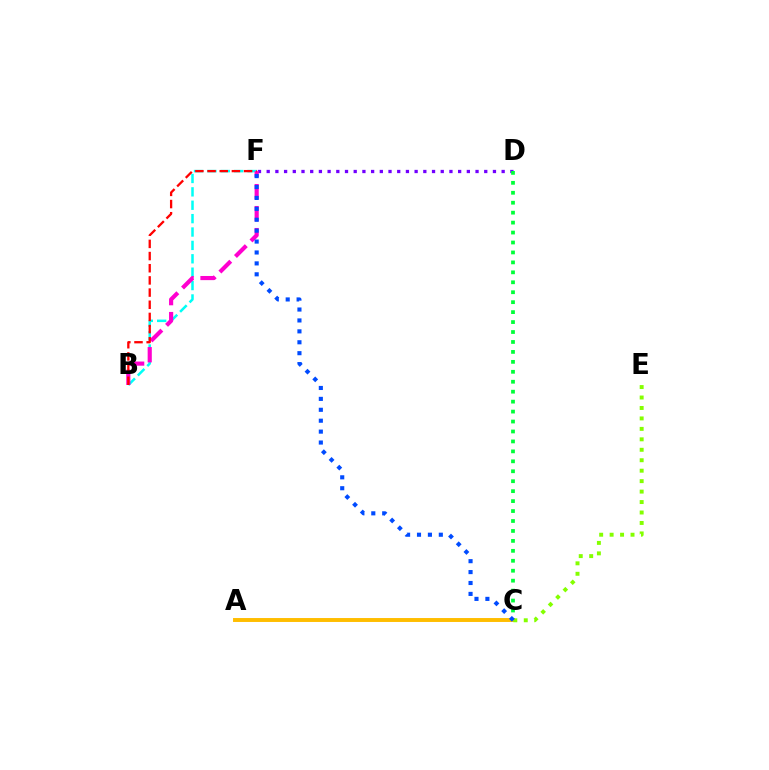{('B', 'F'): [{'color': '#00fff6', 'line_style': 'dashed', 'thickness': 1.82}, {'color': '#ff00cf', 'line_style': 'dashed', 'thickness': 2.99}, {'color': '#ff0000', 'line_style': 'dashed', 'thickness': 1.65}], ('D', 'F'): [{'color': '#7200ff', 'line_style': 'dotted', 'thickness': 2.36}], ('C', 'D'): [{'color': '#00ff39', 'line_style': 'dotted', 'thickness': 2.7}], ('A', 'C'): [{'color': '#ffbd00', 'line_style': 'solid', 'thickness': 2.83}], ('C', 'E'): [{'color': '#84ff00', 'line_style': 'dotted', 'thickness': 2.84}], ('C', 'F'): [{'color': '#004bff', 'line_style': 'dotted', 'thickness': 2.96}]}